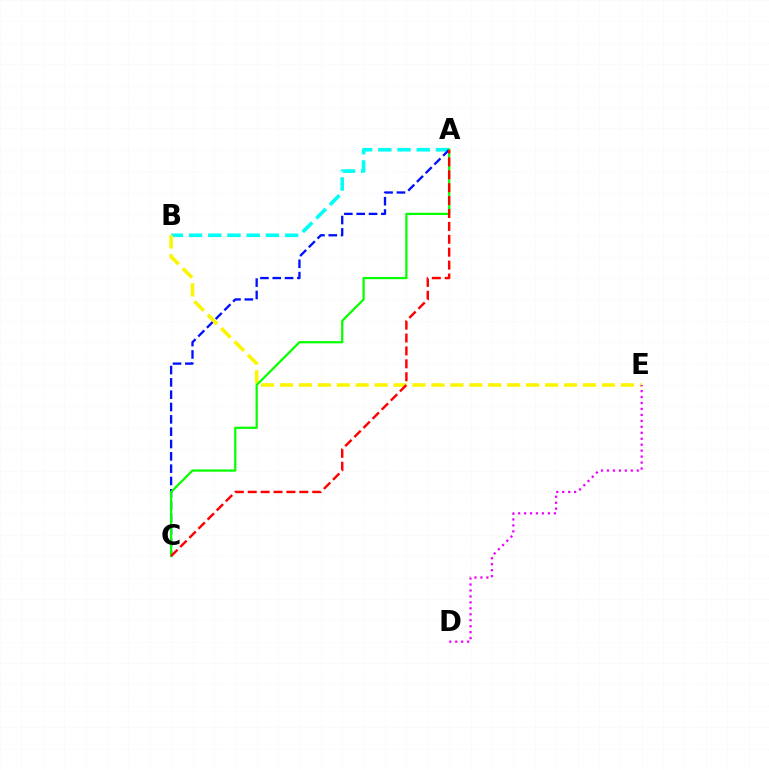{('A', 'B'): [{'color': '#00fff6', 'line_style': 'dashed', 'thickness': 2.61}], ('A', 'C'): [{'color': '#0010ff', 'line_style': 'dashed', 'thickness': 1.67}, {'color': '#08ff00', 'line_style': 'solid', 'thickness': 1.61}, {'color': '#ff0000', 'line_style': 'dashed', 'thickness': 1.75}], ('B', 'E'): [{'color': '#fcf500', 'line_style': 'dashed', 'thickness': 2.57}], ('D', 'E'): [{'color': '#ee00ff', 'line_style': 'dotted', 'thickness': 1.62}]}